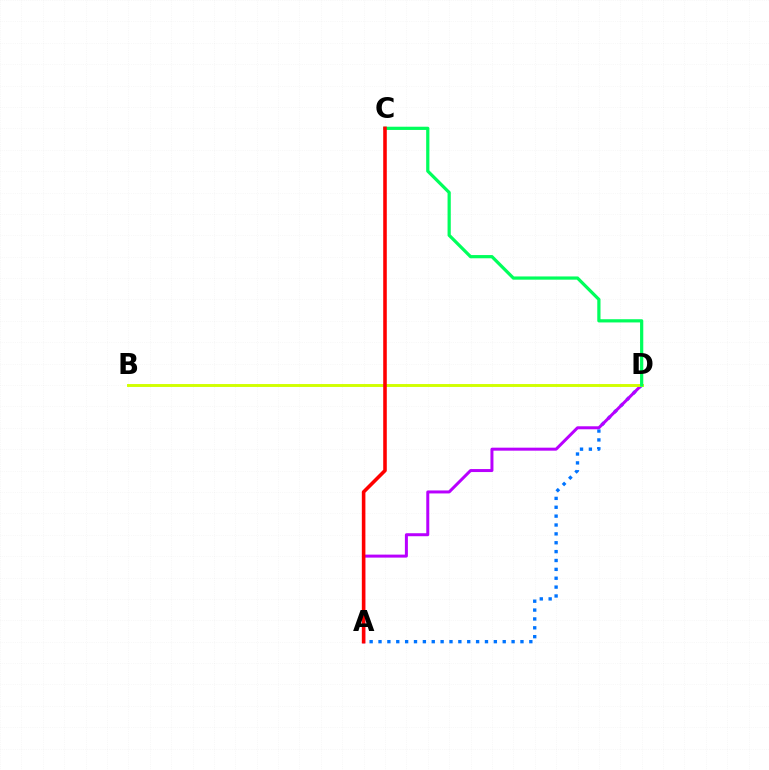{('A', 'D'): [{'color': '#0074ff', 'line_style': 'dotted', 'thickness': 2.41}, {'color': '#b900ff', 'line_style': 'solid', 'thickness': 2.15}], ('B', 'D'): [{'color': '#d1ff00', 'line_style': 'solid', 'thickness': 2.1}], ('C', 'D'): [{'color': '#00ff5c', 'line_style': 'solid', 'thickness': 2.32}], ('A', 'C'): [{'color': '#ff0000', 'line_style': 'solid', 'thickness': 2.57}]}